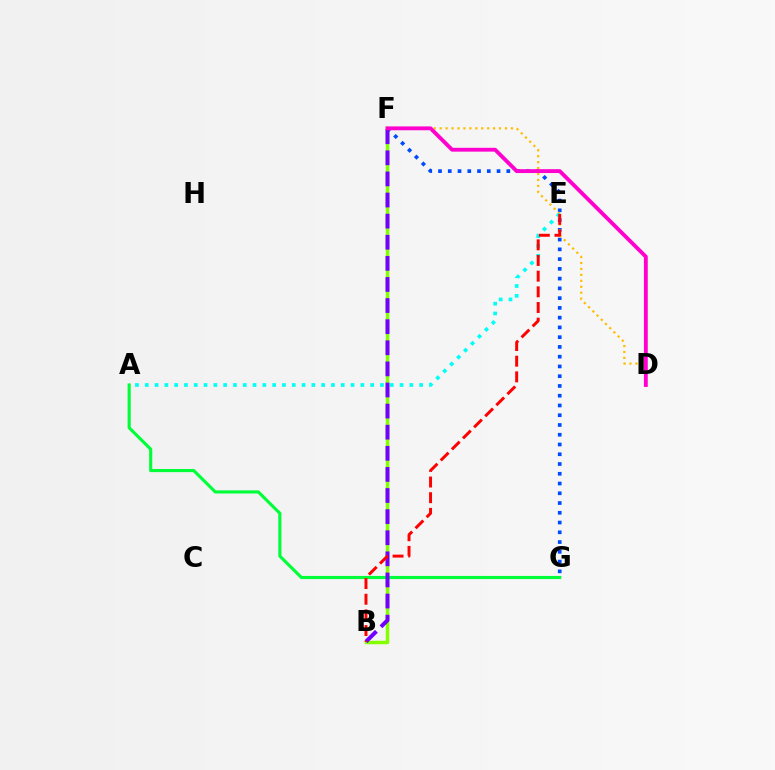{('F', 'G'): [{'color': '#004bff', 'line_style': 'dotted', 'thickness': 2.65}], ('D', 'F'): [{'color': '#ffbd00', 'line_style': 'dotted', 'thickness': 1.61}, {'color': '#ff00cf', 'line_style': 'solid', 'thickness': 2.77}], ('B', 'F'): [{'color': '#84ff00', 'line_style': 'solid', 'thickness': 2.49}, {'color': '#7200ff', 'line_style': 'dashed', 'thickness': 2.87}], ('A', 'G'): [{'color': '#00ff39', 'line_style': 'solid', 'thickness': 2.25}], ('A', 'E'): [{'color': '#00fff6', 'line_style': 'dotted', 'thickness': 2.66}], ('B', 'E'): [{'color': '#ff0000', 'line_style': 'dashed', 'thickness': 2.13}]}